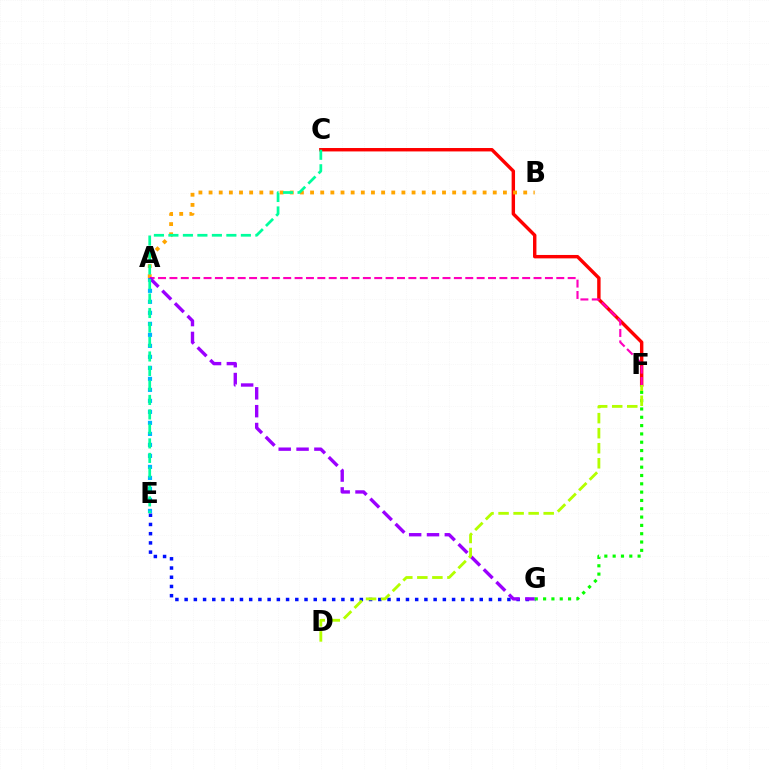{('E', 'G'): [{'color': '#0010ff', 'line_style': 'dotted', 'thickness': 2.51}], ('C', 'F'): [{'color': '#ff0000', 'line_style': 'solid', 'thickness': 2.46}], ('A', 'B'): [{'color': '#ffa500', 'line_style': 'dotted', 'thickness': 2.76}], ('A', 'F'): [{'color': '#ff00bd', 'line_style': 'dashed', 'thickness': 1.55}], ('A', 'E'): [{'color': '#00b5ff', 'line_style': 'dotted', 'thickness': 2.99}], ('A', 'G'): [{'color': '#9b00ff', 'line_style': 'dashed', 'thickness': 2.42}], ('F', 'G'): [{'color': '#08ff00', 'line_style': 'dotted', 'thickness': 2.26}], ('D', 'F'): [{'color': '#b3ff00', 'line_style': 'dashed', 'thickness': 2.04}], ('C', 'E'): [{'color': '#00ff9d', 'line_style': 'dashed', 'thickness': 1.97}]}